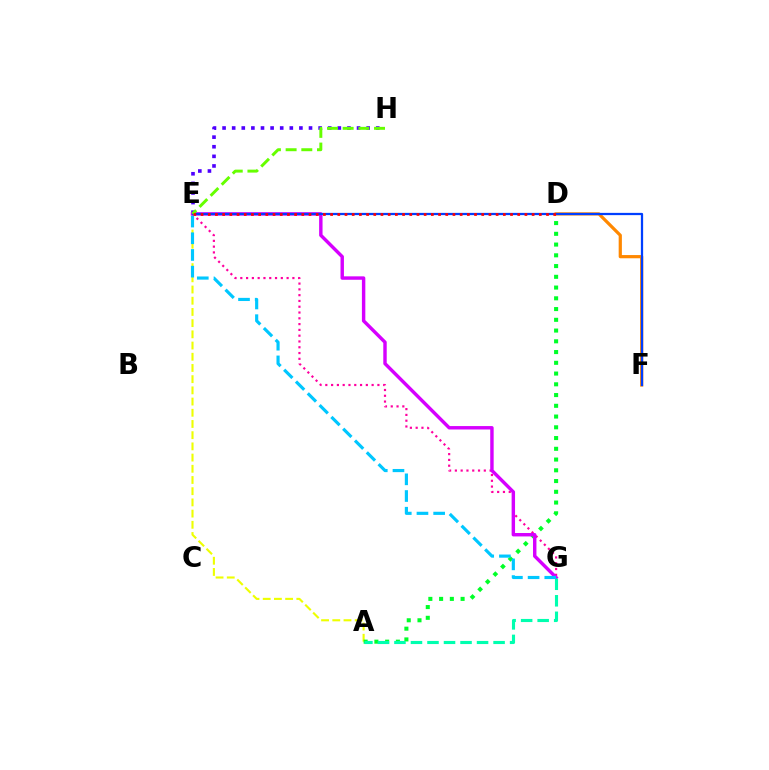{('D', 'F'): [{'color': '#ff8800', 'line_style': 'solid', 'thickness': 2.31}], ('E', 'H'): [{'color': '#4f00ff', 'line_style': 'dotted', 'thickness': 2.61}, {'color': '#66ff00', 'line_style': 'dashed', 'thickness': 2.13}], ('A', 'E'): [{'color': '#eeff00', 'line_style': 'dashed', 'thickness': 1.52}], ('A', 'D'): [{'color': '#00ff27', 'line_style': 'dotted', 'thickness': 2.92}], ('E', 'G'): [{'color': '#ff00a0', 'line_style': 'dotted', 'thickness': 1.57}, {'color': '#d600ff', 'line_style': 'solid', 'thickness': 2.46}, {'color': '#00c7ff', 'line_style': 'dashed', 'thickness': 2.27}], ('E', 'F'): [{'color': '#003fff', 'line_style': 'solid', 'thickness': 1.62}], ('D', 'E'): [{'color': '#ff0000', 'line_style': 'dotted', 'thickness': 1.96}], ('A', 'G'): [{'color': '#00ffaf', 'line_style': 'dashed', 'thickness': 2.24}]}